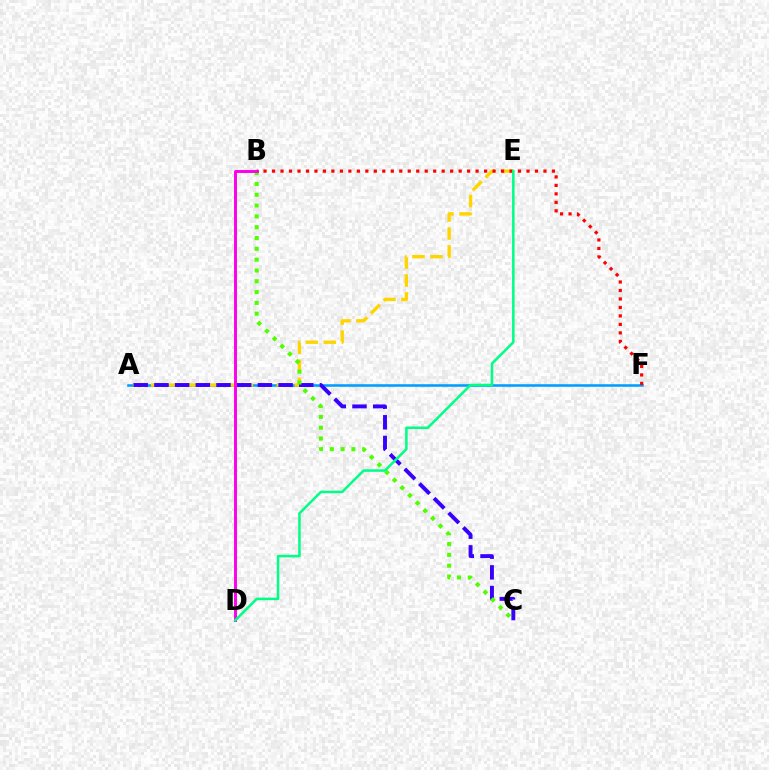{('A', 'F'): [{'color': '#009eff', 'line_style': 'solid', 'thickness': 1.85}], ('A', 'E'): [{'color': '#ffd500', 'line_style': 'dashed', 'thickness': 2.44}], ('B', 'F'): [{'color': '#ff0000', 'line_style': 'dotted', 'thickness': 2.3}], ('A', 'C'): [{'color': '#3700ff', 'line_style': 'dashed', 'thickness': 2.81}], ('B', 'C'): [{'color': '#4fff00', 'line_style': 'dotted', 'thickness': 2.94}], ('B', 'D'): [{'color': '#ff00ed', 'line_style': 'solid', 'thickness': 2.12}], ('D', 'E'): [{'color': '#00ff86', 'line_style': 'solid', 'thickness': 1.82}]}